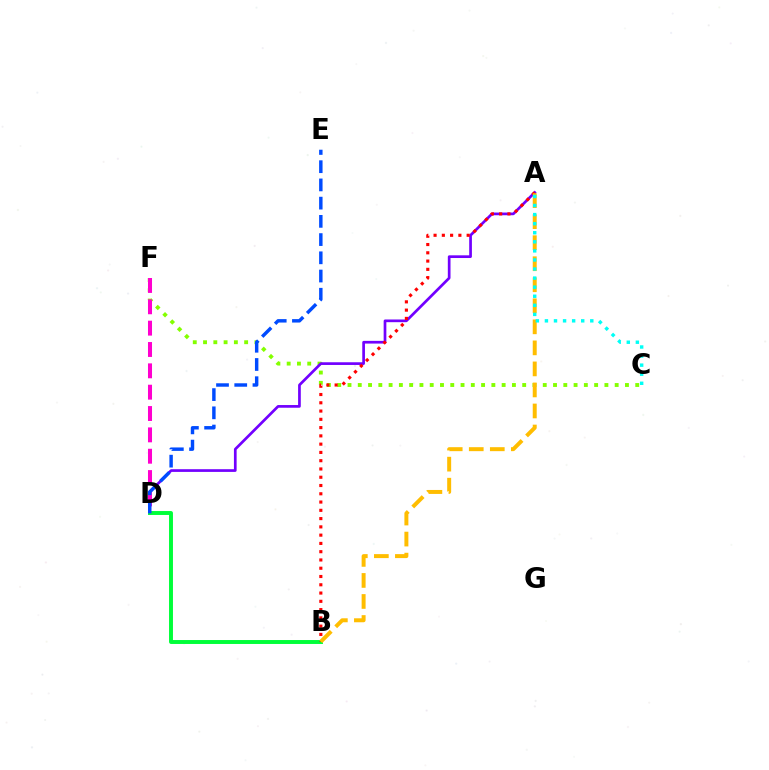{('C', 'F'): [{'color': '#84ff00', 'line_style': 'dotted', 'thickness': 2.79}], ('A', 'D'): [{'color': '#7200ff', 'line_style': 'solid', 'thickness': 1.94}], ('B', 'D'): [{'color': '#00ff39', 'line_style': 'solid', 'thickness': 2.83}], ('D', 'F'): [{'color': '#ff00cf', 'line_style': 'dashed', 'thickness': 2.9}], ('D', 'E'): [{'color': '#004bff', 'line_style': 'dashed', 'thickness': 2.48}], ('A', 'B'): [{'color': '#ff0000', 'line_style': 'dotted', 'thickness': 2.25}, {'color': '#ffbd00', 'line_style': 'dashed', 'thickness': 2.86}], ('A', 'C'): [{'color': '#00fff6', 'line_style': 'dotted', 'thickness': 2.47}]}